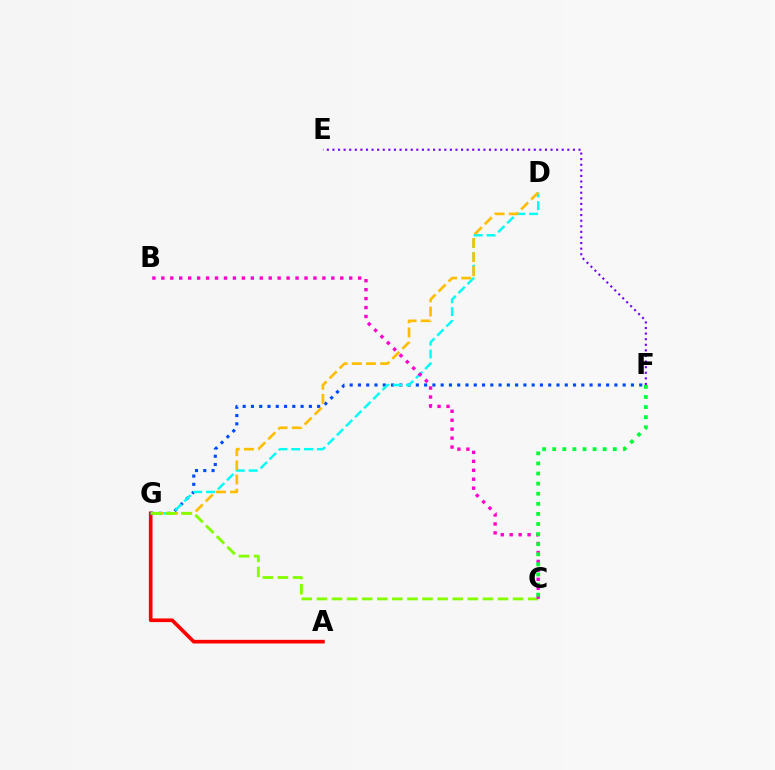{('A', 'G'): [{'color': '#ff0000', 'line_style': 'solid', 'thickness': 2.63}], ('F', 'G'): [{'color': '#004bff', 'line_style': 'dotted', 'thickness': 2.25}], ('D', 'G'): [{'color': '#00fff6', 'line_style': 'dashed', 'thickness': 1.74}, {'color': '#ffbd00', 'line_style': 'dashed', 'thickness': 1.92}], ('C', 'G'): [{'color': '#84ff00', 'line_style': 'dashed', 'thickness': 2.05}], ('B', 'C'): [{'color': '#ff00cf', 'line_style': 'dotted', 'thickness': 2.43}], ('C', 'F'): [{'color': '#00ff39', 'line_style': 'dotted', 'thickness': 2.74}], ('E', 'F'): [{'color': '#7200ff', 'line_style': 'dotted', 'thickness': 1.52}]}